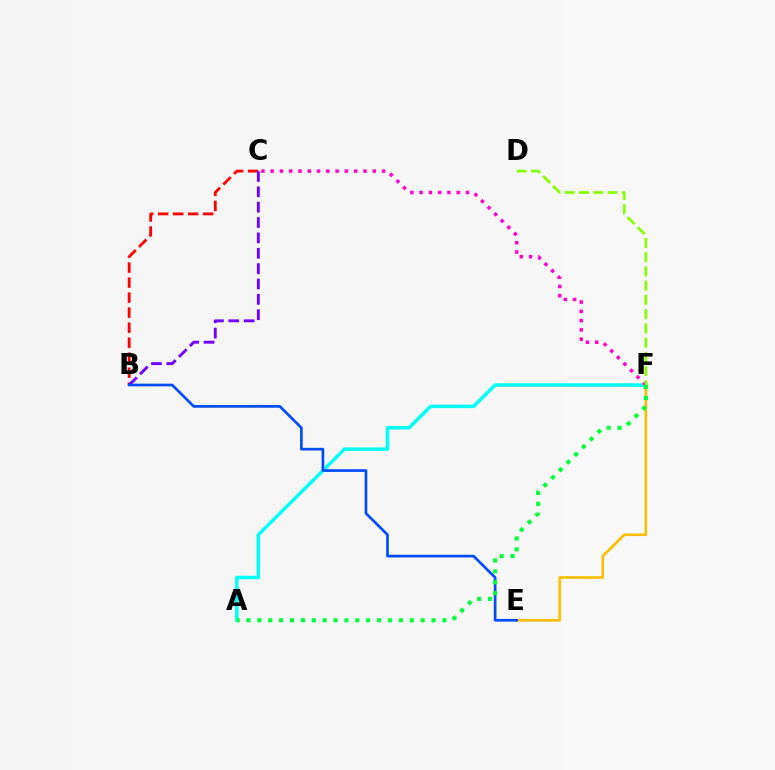{('E', 'F'): [{'color': '#ffbd00', 'line_style': 'solid', 'thickness': 1.89}], ('A', 'F'): [{'color': '#00fff6', 'line_style': 'solid', 'thickness': 2.51}, {'color': '#00ff39', 'line_style': 'dotted', 'thickness': 2.96}], ('C', 'F'): [{'color': '#ff00cf', 'line_style': 'dotted', 'thickness': 2.52}], ('B', 'C'): [{'color': '#ff0000', 'line_style': 'dashed', 'thickness': 2.04}, {'color': '#7200ff', 'line_style': 'dashed', 'thickness': 2.09}], ('B', 'E'): [{'color': '#004bff', 'line_style': 'solid', 'thickness': 1.93}], ('D', 'F'): [{'color': '#84ff00', 'line_style': 'dashed', 'thickness': 1.93}]}